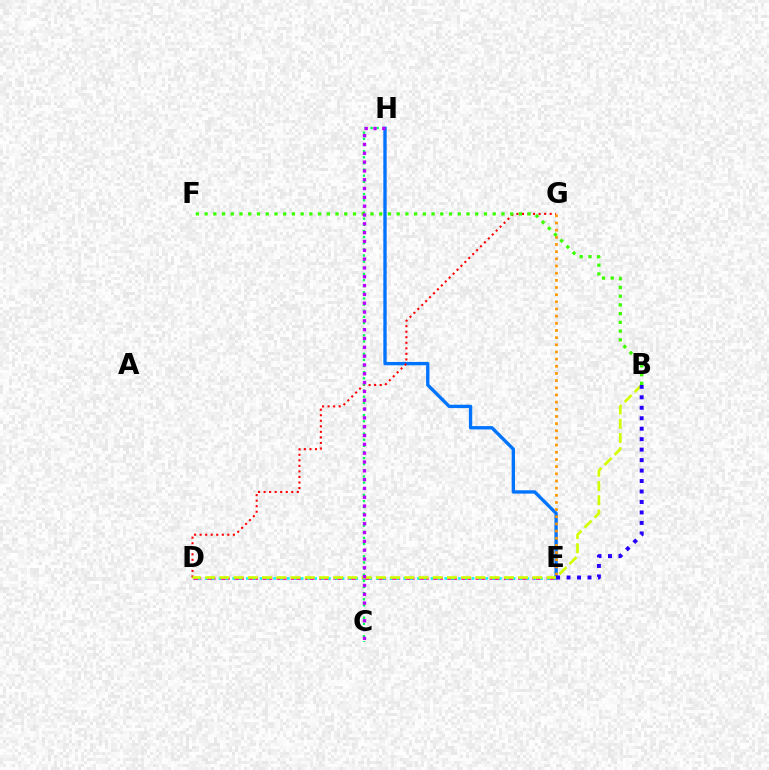{('D', 'E'): [{'color': '#ff00ac', 'line_style': 'dashed', 'thickness': 1.93}, {'color': '#00fff6', 'line_style': 'dotted', 'thickness': 1.86}], ('E', 'H'): [{'color': '#0074ff', 'line_style': 'solid', 'thickness': 2.41}], ('D', 'G'): [{'color': '#ff0000', 'line_style': 'dotted', 'thickness': 1.51}], ('C', 'H'): [{'color': '#00ff5c', 'line_style': 'dotted', 'thickness': 1.67}, {'color': '#b900ff', 'line_style': 'dotted', 'thickness': 2.4}], ('B', 'D'): [{'color': '#d1ff00', 'line_style': 'dashed', 'thickness': 1.93}], ('E', 'G'): [{'color': '#ff9400', 'line_style': 'dotted', 'thickness': 1.95}], ('B', 'F'): [{'color': '#3dff00', 'line_style': 'dotted', 'thickness': 2.37}], ('B', 'E'): [{'color': '#2500ff', 'line_style': 'dotted', 'thickness': 2.84}]}